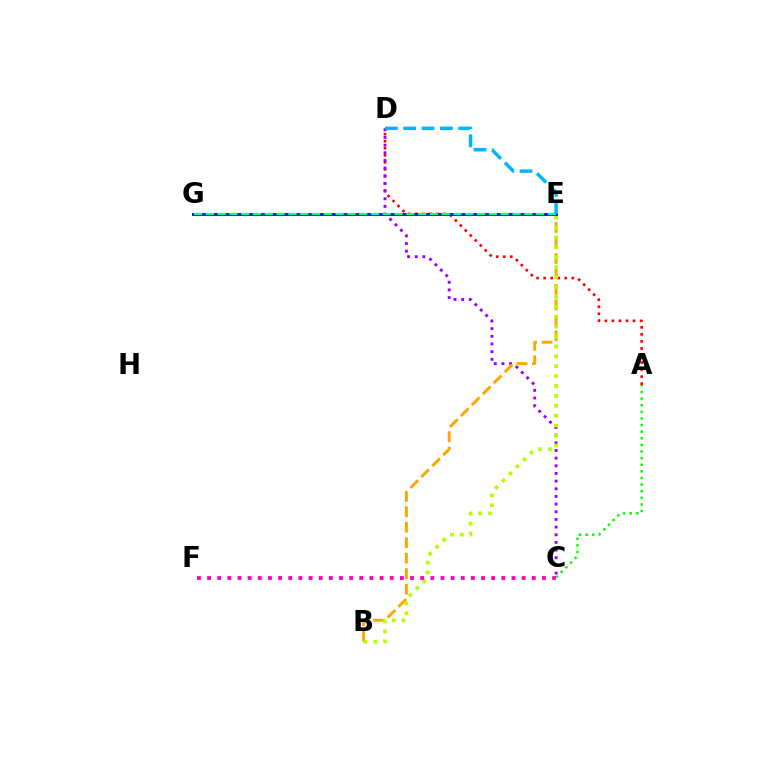{('A', 'D'): [{'color': '#ff0000', 'line_style': 'dotted', 'thickness': 1.91}], ('A', 'C'): [{'color': '#08ff00', 'line_style': 'dotted', 'thickness': 1.8}], ('C', 'D'): [{'color': '#9b00ff', 'line_style': 'dotted', 'thickness': 2.08}], ('B', 'E'): [{'color': '#ffa500', 'line_style': 'dashed', 'thickness': 2.1}, {'color': '#b3ff00', 'line_style': 'dotted', 'thickness': 2.69}], ('E', 'G'): [{'color': '#0010ff', 'line_style': 'solid', 'thickness': 2.12}, {'color': '#00ff9d', 'line_style': 'dashed', 'thickness': 1.6}], ('D', 'E'): [{'color': '#00b5ff', 'line_style': 'dashed', 'thickness': 2.49}], ('C', 'F'): [{'color': '#ff00bd', 'line_style': 'dotted', 'thickness': 2.76}]}